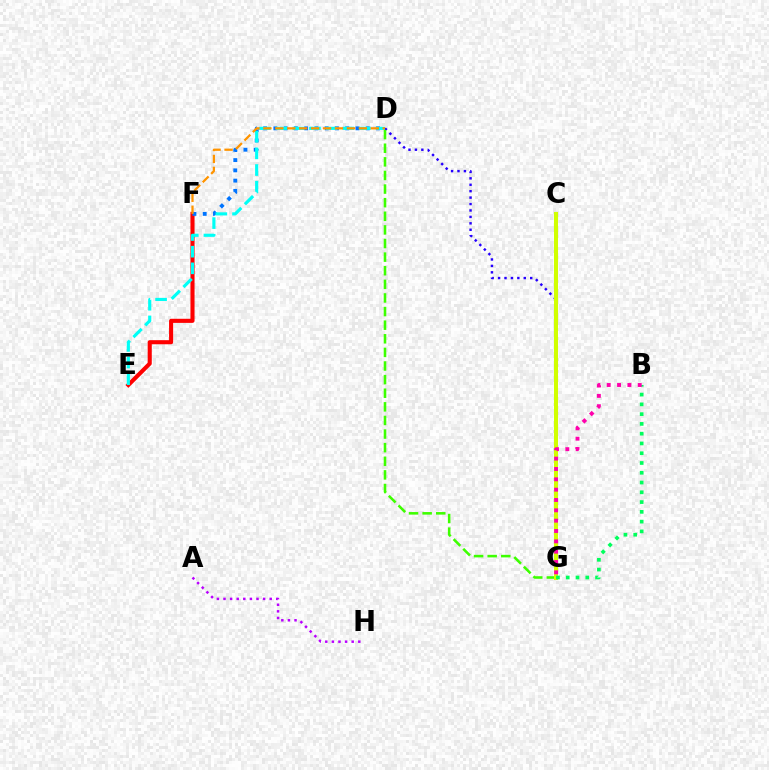{('E', 'F'): [{'color': '#ff0000', 'line_style': 'solid', 'thickness': 2.95}], ('D', 'F'): [{'color': '#0074ff', 'line_style': 'dotted', 'thickness': 2.79}, {'color': '#ff9400', 'line_style': 'dashed', 'thickness': 1.62}], ('A', 'H'): [{'color': '#b900ff', 'line_style': 'dotted', 'thickness': 1.79}], ('D', 'G'): [{'color': '#2500ff', 'line_style': 'dotted', 'thickness': 1.75}, {'color': '#3dff00', 'line_style': 'dashed', 'thickness': 1.85}], ('D', 'E'): [{'color': '#00fff6', 'line_style': 'dashed', 'thickness': 2.26}], ('C', 'G'): [{'color': '#d1ff00', 'line_style': 'solid', 'thickness': 2.91}], ('B', 'G'): [{'color': '#00ff5c', 'line_style': 'dotted', 'thickness': 2.66}, {'color': '#ff00ac', 'line_style': 'dotted', 'thickness': 2.81}]}